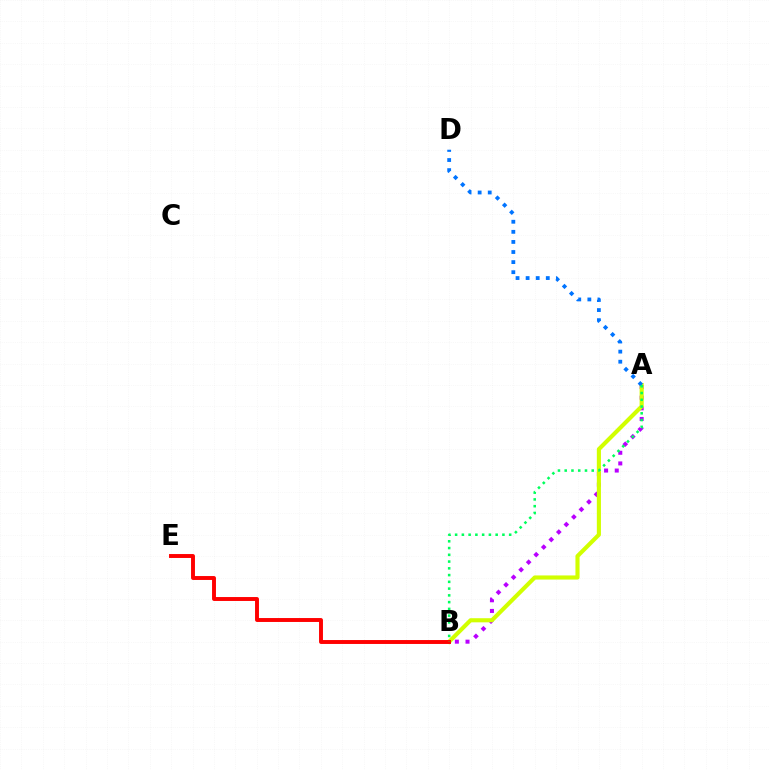{('A', 'B'): [{'color': '#b900ff', 'line_style': 'dotted', 'thickness': 2.9}, {'color': '#d1ff00', 'line_style': 'solid', 'thickness': 2.97}, {'color': '#00ff5c', 'line_style': 'dotted', 'thickness': 1.84}], ('A', 'D'): [{'color': '#0074ff', 'line_style': 'dotted', 'thickness': 2.74}], ('B', 'E'): [{'color': '#ff0000', 'line_style': 'solid', 'thickness': 2.82}]}